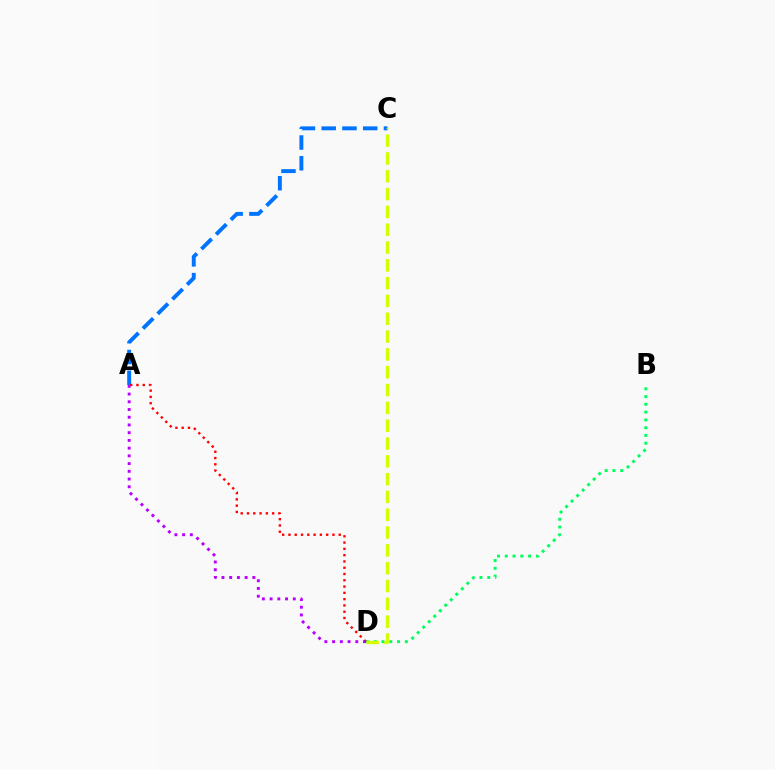{('B', 'D'): [{'color': '#00ff5c', 'line_style': 'dotted', 'thickness': 2.11}], ('A', 'C'): [{'color': '#0074ff', 'line_style': 'dashed', 'thickness': 2.82}], ('C', 'D'): [{'color': '#d1ff00', 'line_style': 'dashed', 'thickness': 2.42}], ('A', 'D'): [{'color': '#ff0000', 'line_style': 'dotted', 'thickness': 1.71}, {'color': '#b900ff', 'line_style': 'dotted', 'thickness': 2.1}]}